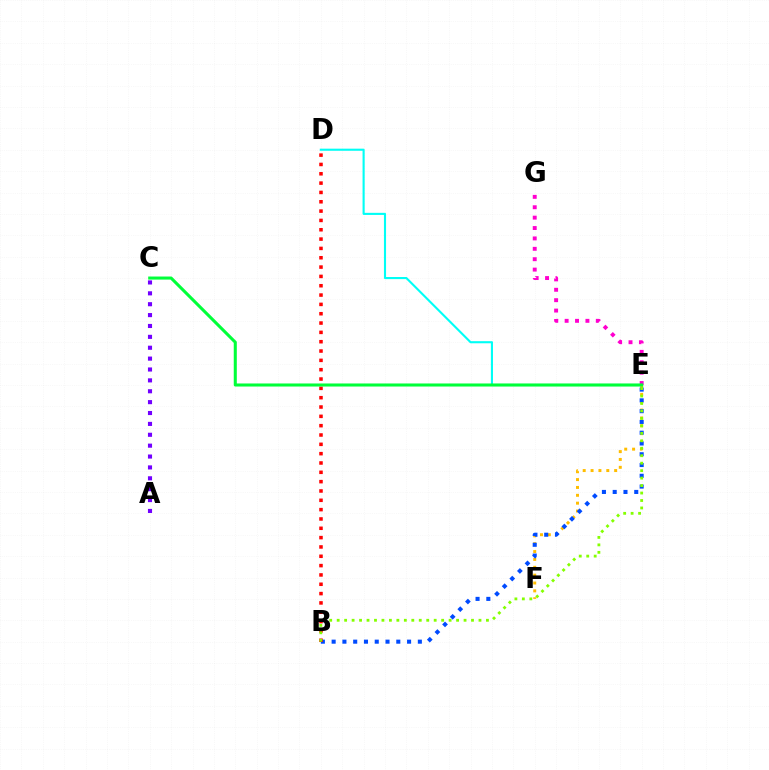{('E', 'F'): [{'color': '#ffbd00', 'line_style': 'dotted', 'thickness': 2.14}], ('B', 'E'): [{'color': '#004bff', 'line_style': 'dotted', 'thickness': 2.93}, {'color': '#84ff00', 'line_style': 'dotted', 'thickness': 2.03}], ('B', 'D'): [{'color': '#ff0000', 'line_style': 'dotted', 'thickness': 2.53}], ('E', 'G'): [{'color': '#ff00cf', 'line_style': 'dotted', 'thickness': 2.82}], ('D', 'E'): [{'color': '#00fff6', 'line_style': 'solid', 'thickness': 1.52}], ('A', 'C'): [{'color': '#7200ff', 'line_style': 'dotted', 'thickness': 2.96}], ('C', 'E'): [{'color': '#00ff39', 'line_style': 'solid', 'thickness': 2.2}]}